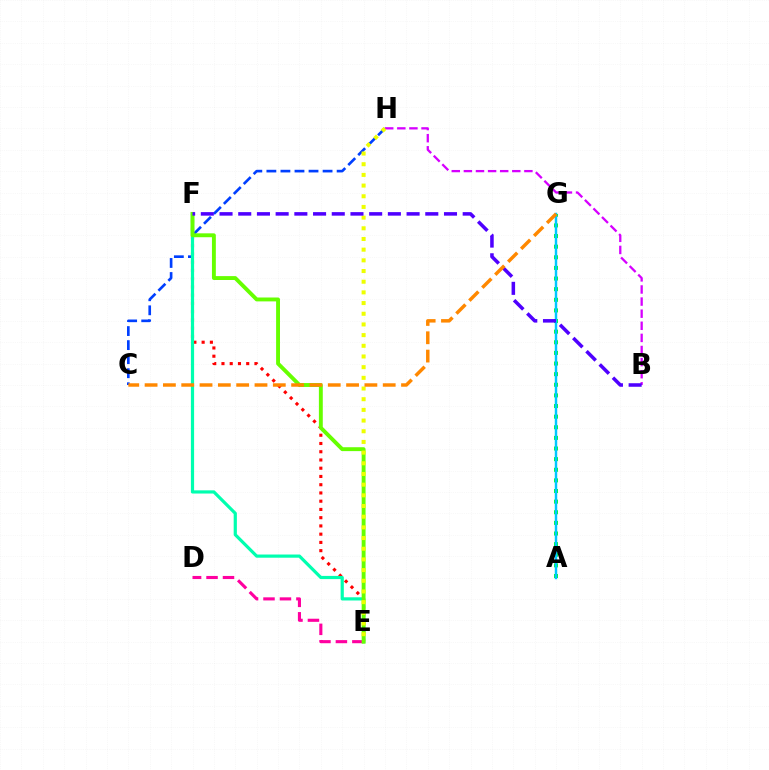{('D', 'E'): [{'color': '#ff00a0', 'line_style': 'dashed', 'thickness': 2.24}], ('E', 'F'): [{'color': '#ff0000', 'line_style': 'dotted', 'thickness': 2.24}, {'color': '#00ffaf', 'line_style': 'solid', 'thickness': 2.3}, {'color': '#66ff00', 'line_style': 'solid', 'thickness': 2.8}], ('C', 'H'): [{'color': '#003fff', 'line_style': 'dashed', 'thickness': 1.91}], ('A', 'G'): [{'color': '#00ff27', 'line_style': 'dotted', 'thickness': 2.89}, {'color': '#00c7ff', 'line_style': 'solid', 'thickness': 1.77}], ('B', 'H'): [{'color': '#d600ff', 'line_style': 'dashed', 'thickness': 1.64}], ('E', 'H'): [{'color': '#eeff00', 'line_style': 'dotted', 'thickness': 2.9}], ('B', 'F'): [{'color': '#4f00ff', 'line_style': 'dashed', 'thickness': 2.54}], ('C', 'G'): [{'color': '#ff8800', 'line_style': 'dashed', 'thickness': 2.49}]}